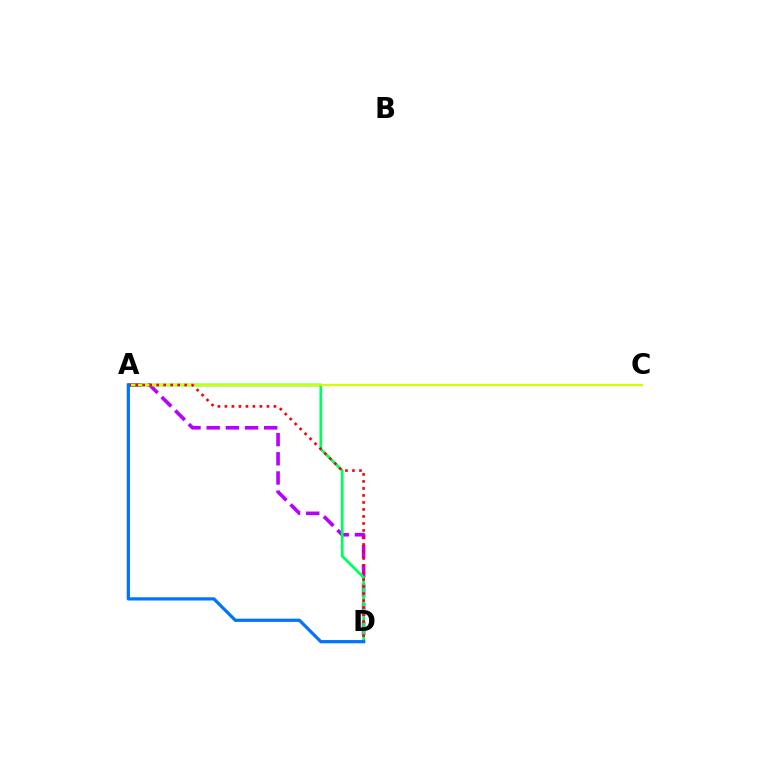{('A', 'D'): [{'color': '#b900ff', 'line_style': 'dashed', 'thickness': 2.61}, {'color': '#00ff5c', 'line_style': 'solid', 'thickness': 1.97}, {'color': '#ff0000', 'line_style': 'dotted', 'thickness': 1.9}, {'color': '#0074ff', 'line_style': 'solid', 'thickness': 2.32}], ('A', 'C'): [{'color': '#d1ff00', 'line_style': 'solid', 'thickness': 1.65}]}